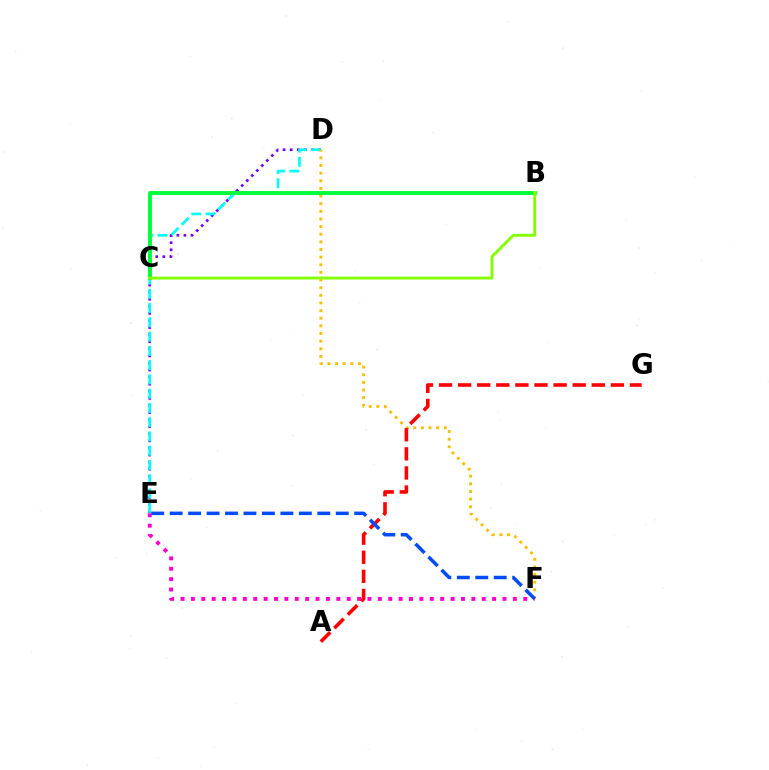{('D', 'E'): [{'color': '#7200ff', 'line_style': 'dotted', 'thickness': 1.92}, {'color': '#00fff6', 'line_style': 'dashed', 'thickness': 1.94}], ('E', 'F'): [{'color': '#ff00cf', 'line_style': 'dotted', 'thickness': 2.82}, {'color': '#004bff', 'line_style': 'dashed', 'thickness': 2.51}], ('D', 'F'): [{'color': '#ffbd00', 'line_style': 'dotted', 'thickness': 2.08}], ('B', 'C'): [{'color': '#00ff39', 'line_style': 'solid', 'thickness': 2.79}, {'color': '#84ff00', 'line_style': 'solid', 'thickness': 2.1}], ('A', 'G'): [{'color': '#ff0000', 'line_style': 'dashed', 'thickness': 2.59}]}